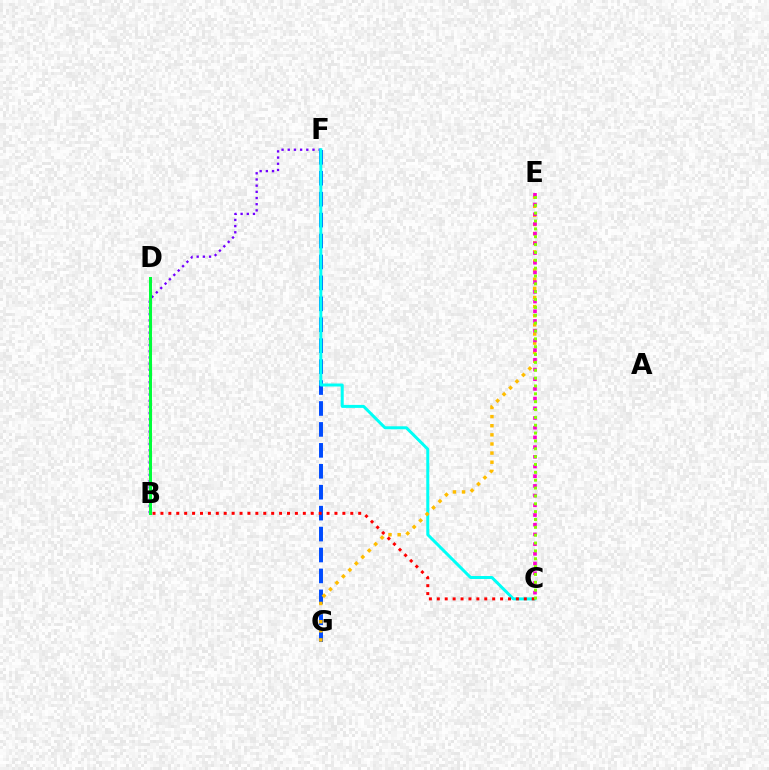{('B', 'F'): [{'color': '#7200ff', 'line_style': 'dotted', 'thickness': 1.68}], ('F', 'G'): [{'color': '#004bff', 'line_style': 'dashed', 'thickness': 2.84}], ('B', 'D'): [{'color': '#00ff39', 'line_style': 'solid', 'thickness': 2.18}], ('C', 'F'): [{'color': '#00fff6', 'line_style': 'solid', 'thickness': 2.15}], ('E', 'G'): [{'color': '#ffbd00', 'line_style': 'dotted', 'thickness': 2.48}], ('B', 'C'): [{'color': '#ff0000', 'line_style': 'dotted', 'thickness': 2.15}], ('C', 'E'): [{'color': '#ff00cf', 'line_style': 'dotted', 'thickness': 2.64}, {'color': '#84ff00', 'line_style': 'dotted', 'thickness': 2.13}]}